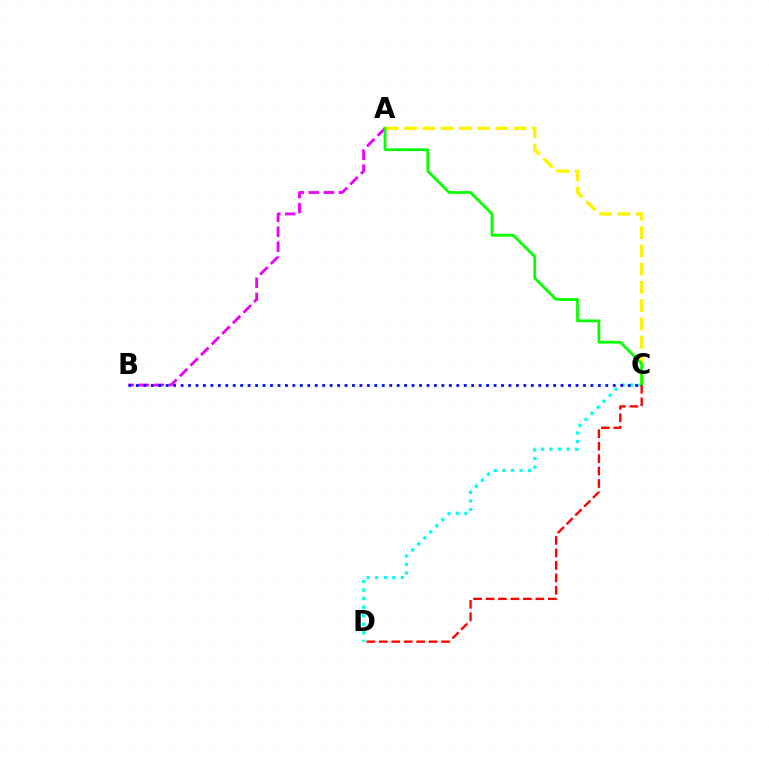{('A', 'C'): [{'color': '#fcf500', 'line_style': 'dashed', 'thickness': 2.48}, {'color': '#08ff00', 'line_style': 'solid', 'thickness': 1.99}], ('C', 'D'): [{'color': '#00fff6', 'line_style': 'dotted', 'thickness': 2.32}, {'color': '#ff0000', 'line_style': 'dashed', 'thickness': 1.69}], ('A', 'B'): [{'color': '#ee00ff', 'line_style': 'dashed', 'thickness': 2.04}], ('B', 'C'): [{'color': '#0010ff', 'line_style': 'dotted', 'thickness': 2.02}]}